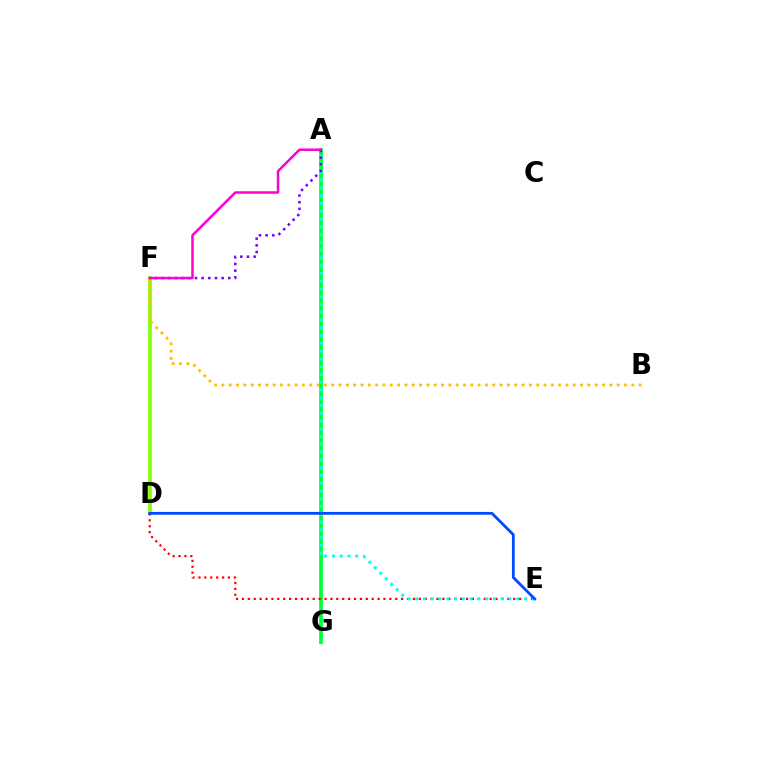{('D', 'F'): [{'color': '#84ff00', 'line_style': 'solid', 'thickness': 2.64}], ('B', 'F'): [{'color': '#ffbd00', 'line_style': 'dotted', 'thickness': 1.99}], ('A', 'G'): [{'color': '#00ff39', 'line_style': 'solid', 'thickness': 2.7}], ('D', 'E'): [{'color': '#ff0000', 'line_style': 'dotted', 'thickness': 1.6}, {'color': '#004bff', 'line_style': 'solid', 'thickness': 2.01}], ('A', 'E'): [{'color': '#00fff6', 'line_style': 'dotted', 'thickness': 2.11}], ('A', 'F'): [{'color': '#7200ff', 'line_style': 'dotted', 'thickness': 1.81}, {'color': '#ff00cf', 'line_style': 'solid', 'thickness': 1.81}]}